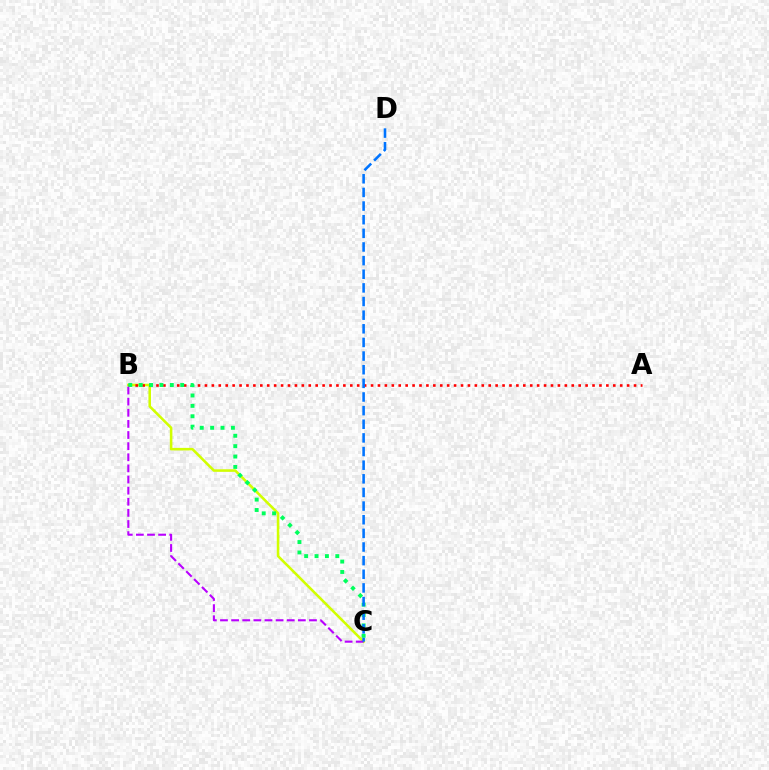{('B', 'C'): [{'color': '#d1ff00', 'line_style': 'solid', 'thickness': 1.84}, {'color': '#b900ff', 'line_style': 'dashed', 'thickness': 1.51}, {'color': '#00ff5c', 'line_style': 'dotted', 'thickness': 2.82}], ('A', 'B'): [{'color': '#ff0000', 'line_style': 'dotted', 'thickness': 1.88}], ('C', 'D'): [{'color': '#0074ff', 'line_style': 'dashed', 'thickness': 1.85}]}